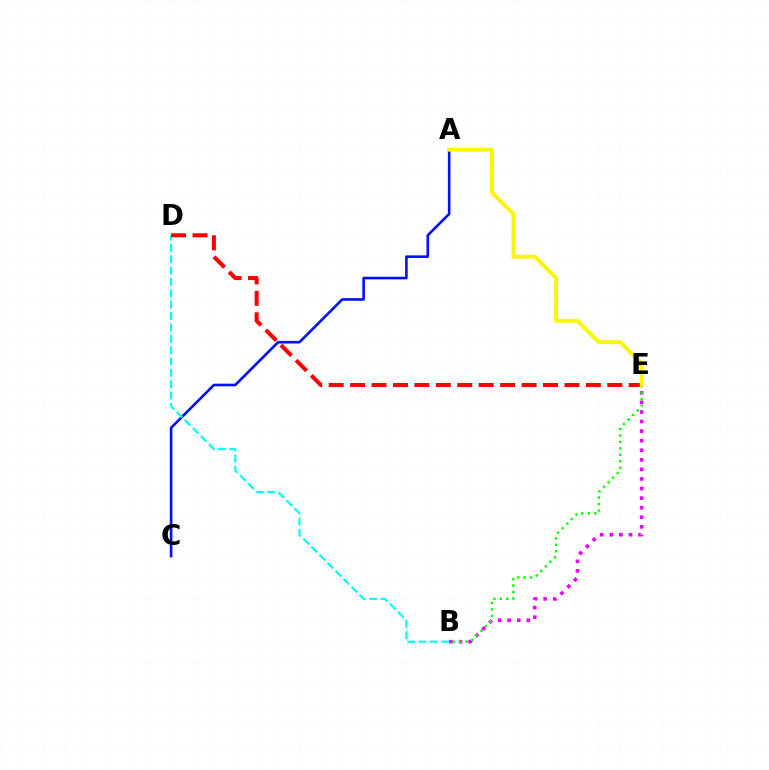{('A', 'C'): [{'color': '#0010ff', 'line_style': 'solid', 'thickness': 1.88}], ('B', 'E'): [{'color': '#ee00ff', 'line_style': 'dotted', 'thickness': 2.6}, {'color': '#08ff00', 'line_style': 'dotted', 'thickness': 1.75}], ('B', 'D'): [{'color': '#00fff6', 'line_style': 'dashed', 'thickness': 1.54}], ('D', 'E'): [{'color': '#ff0000', 'line_style': 'dashed', 'thickness': 2.91}], ('A', 'E'): [{'color': '#fcf500', 'line_style': 'solid', 'thickness': 2.8}]}